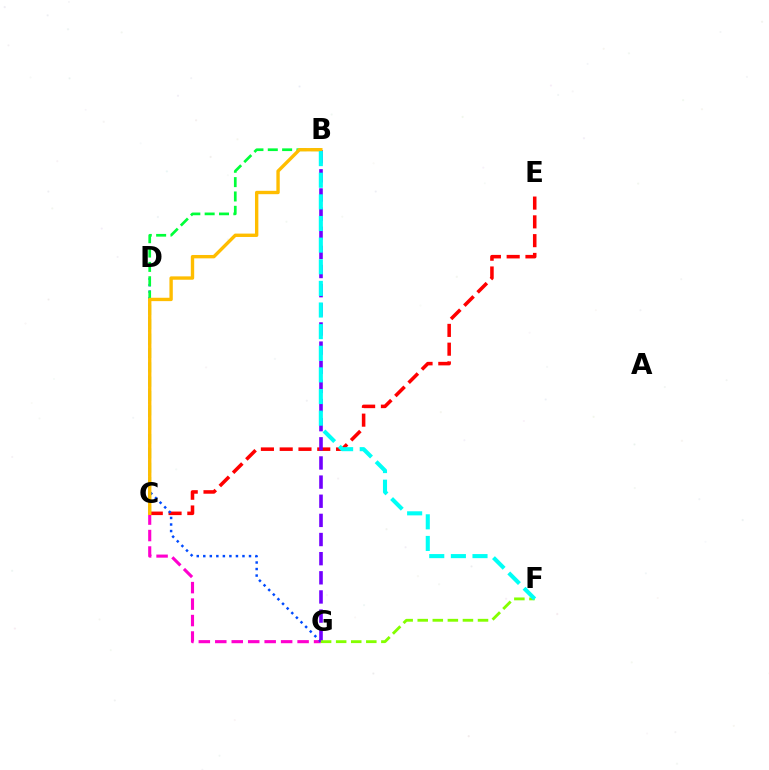{('C', 'G'): [{'color': '#ff00cf', 'line_style': 'dashed', 'thickness': 2.24}], ('C', 'E'): [{'color': '#ff0000', 'line_style': 'dashed', 'thickness': 2.55}], ('D', 'G'): [{'color': '#004bff', 'line_style': 'dotted', 'thickness': 1.77}], ('B', 'C'): [{'color': '#00ff39', 'line_style': 'dashed', 'thickness': 1.95}, {'color': '#ffbd00', 'line_style': 'solid', 'thickness': 2.43}], ('B', 'G'): [{'color': '#7200ff', 'line_style': 'dashed', 'thickness': 2.6}], ('F', 'G'): [{'color': '#84ff00', 'line_style': 'dashed', 'thickness': 2.05}], ('B', 'F'): [{'color': '#00fff6', 'line_style': 'dashed', 'thickness': 2.94}]}